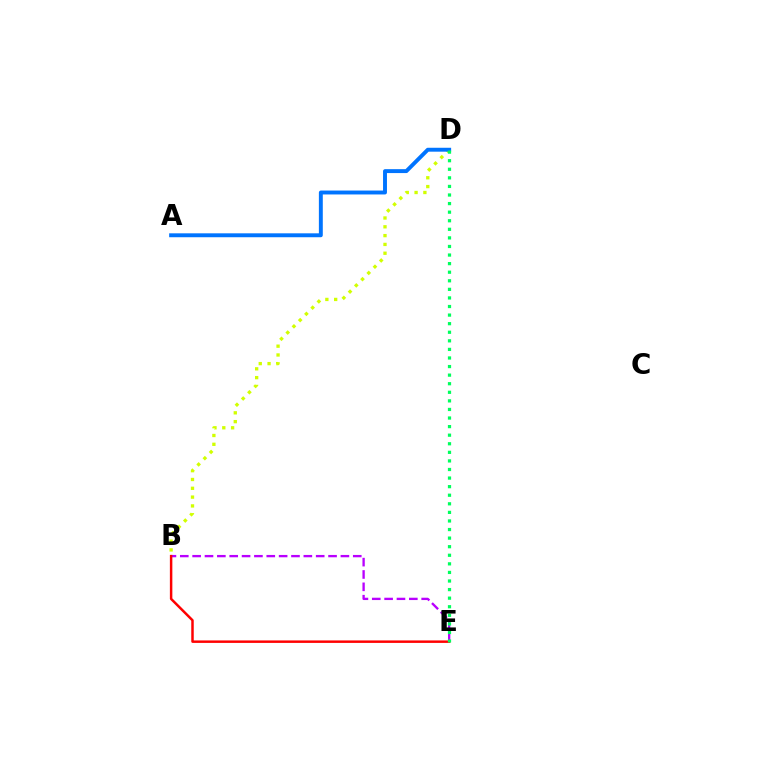{('B', 'D'): [{'color': '#d1ff00', 'line_style': 'dotted', 'thickness': 2.39}], ('A', 'D'): [{'color': '#0074ff', 'line_style': 'solid', 'thickness': 2.82}], ('B', 'E'): [{'color': '#b900ff', 'line_style': 'dashed', 'thickness': 1.68}, {'color': '#ff0000', 'line_style': 'solid', 'thickness': 1.78}], ('D', 'E'): [{'color': '#00ff5c', 'line_style': 'dotted', 'thickness': 2.33}]}